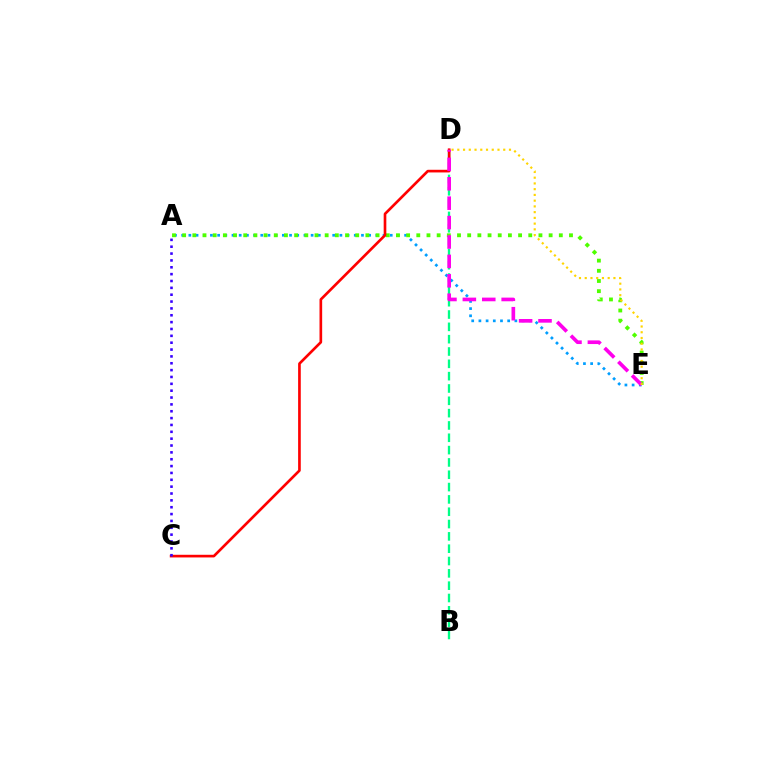{('B', 'D'): [{'color': '#00ff86', 'line_style': 'dashed', 'thickness': 1.67}], ('A', 'E'): [{'color': '#009eff', 'line_style': 'dotted', 'thickness': 1.95}, {'color': '#4fff00', 'line_style': 'dotted', 'thickness': 2.77}], ('C', 'D'): [{'color': '#ff0000', 'line_style': 'solid', 'thickness': 1.91}], ('D', 'E'): [{'color': '#ff00ed', 'line_style': 'dashed', 'thickness': 2.64}, {'color': '#ffd500', 'line_style': 'dotted', 'thickness': 1.56}], ('A', 'C'): [{'color': '#3700ff', 'line_style': 'dotted', 'thickness': 1.86}]}